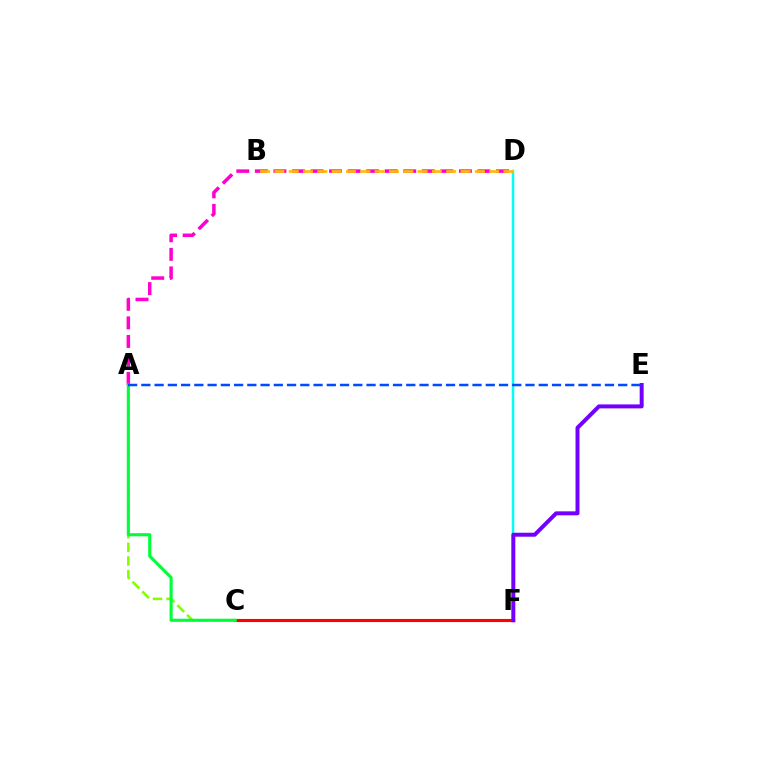{('C', 'F'): [{'color': '#ff0000', 'line_style': 'solid', 'thickness': 2.24}], ('D', 'F'): [{'color': '#00fff6', 'line_style': 'solid', 'thickness': 1.79}], ('A', 'C'): [{'color': '#84ff00', 'line_style': 'dashed', 'thickness': 1.85}, {'color': '#00ff39', 'line_style': 'solid', 'thickness': 2.24}], ('E', 'F'): [{'color': '#7200ff', 'line_style': 'solid', 'thickness': 2.86}], ('A', 'D'): [{'color': '#ff00cf', 'line_style': 'dashed', 'thickness': 2.52}], ('A', 'E'): [{'color': '#004bff', 'line_style': 'dashed', 'thickness': 1.8}], ('B', 'D'): [{'color': '#ffbd00', 'line_style': 'dashed', 'thickness': 1.94}]}